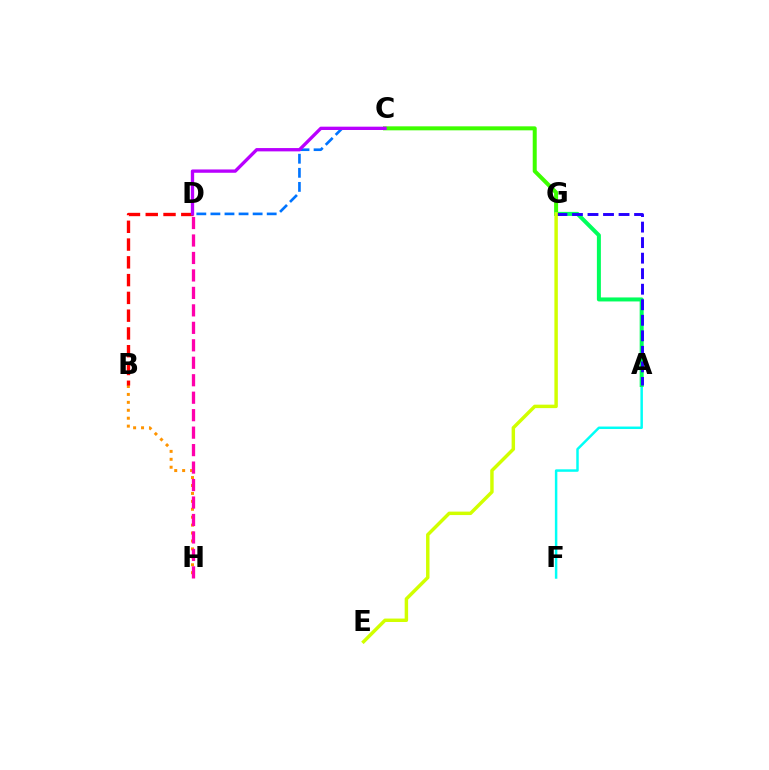{('C', 'G'): [{'color': '#3dff00', 'line_style': 'solid', 'thickness': 2.88}], ('A', 'F'): [{'color': '#00fff6', 'line_style': 'solid', 'thickness': 1.78}], ('A', 'G'): [{'color': '#00ff5c', 'line_style': 'solid', 'thickness': 2.88}, {'color': '#2500ff', 'line_style': 'dashed', 'thickness': 2.11}], ('B', 'H'): [{'color': '#ff9400', 'line_style': 'dotted', 'thickness': 2.15}], ('C', 'D'): [{'color': '#0074ff', 'line_style': 'dashed', 'thickness': 1.91}, {'color': '#b900ff', 'line_style': 'solid', 'thickness': 2.39}], ('B', 'D'): [{'color': '#ff0000', 'line_style': 'dashed', 'thickness': 2.41}], ('D', 'H'): [{'color': '#ff00ac', 'line_style': 'dashed', 'thickness': 2.37}], ('E', 'G'): [{'color': '#d1ff00', 'line_style': 'solid', 'thickness': 2.48}]}